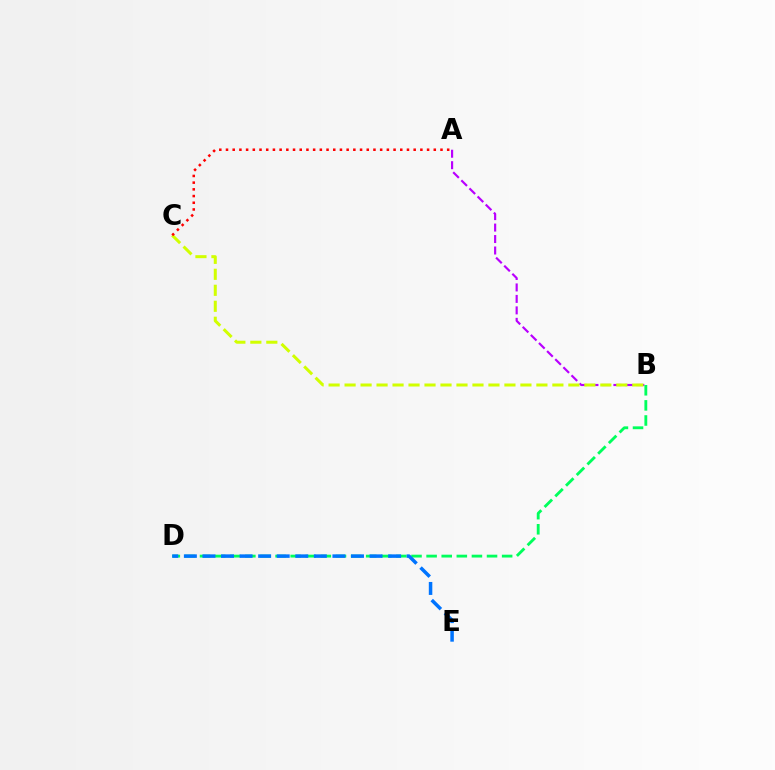{('A', 'B'): [{'color': '#b900ff', 'line_style': 'dashed', 'thickness': 1.56}], ('B', 'D'): [{'color': '#00ff5c', 'line_style': 'dashed', 'thickness': 2.05}], ('B', 'C'): [{'color': '#d1ff00', 'line_style': 'dashed', 'thickness': 2.17}], ('A', 'C'): [{'color': '#ff0000', 'line_style': 'dotted', 'thickness': 1.82}], ('D', 'E'): [{'color': '#0074ff', 'line_style': 'dashed', 'thickness': 2.52}]}